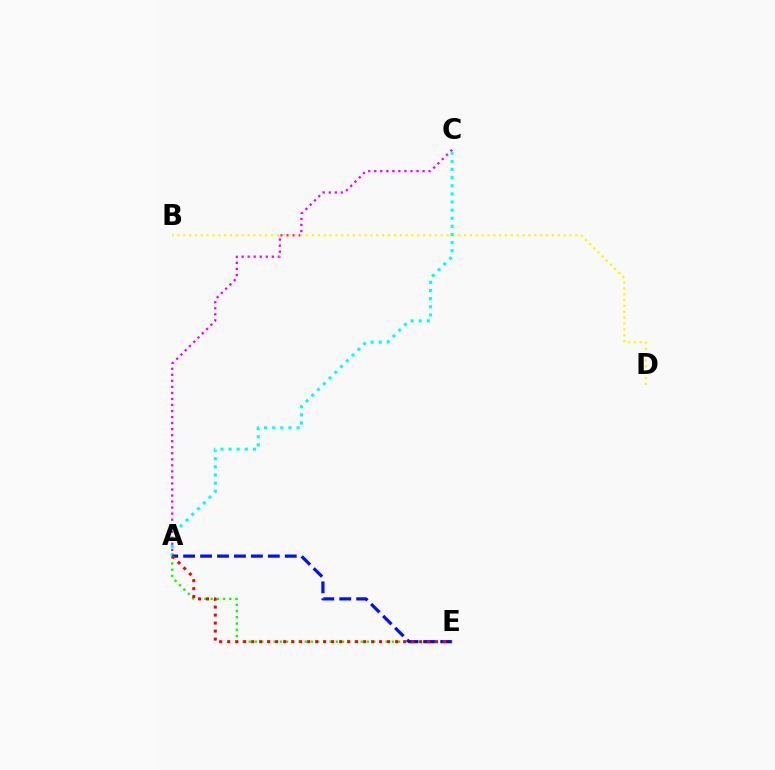{('A', 'C'): [{'color': '#ee00ff', 'line_style': 'dotted', 'thickness': 1.64}, {'color': '#00fff6', 'line_style': 'dotted', 'thickness': 2.21}], ('B', 'D'): [{'color': '#fcf500', 'line_style': 'dotted', 'thickness': 1.59}], ('A', 'E'): [{'color': '#08ff00', 'line_style': 'dotted', 'thickness': 1.69}, {'color': '#0010ff', 'line_style': 'dashed', 'thickness': 2.3}, {'color': '#ff0000', 'line_style': 'dotted', 'thickness': 2.17}]}